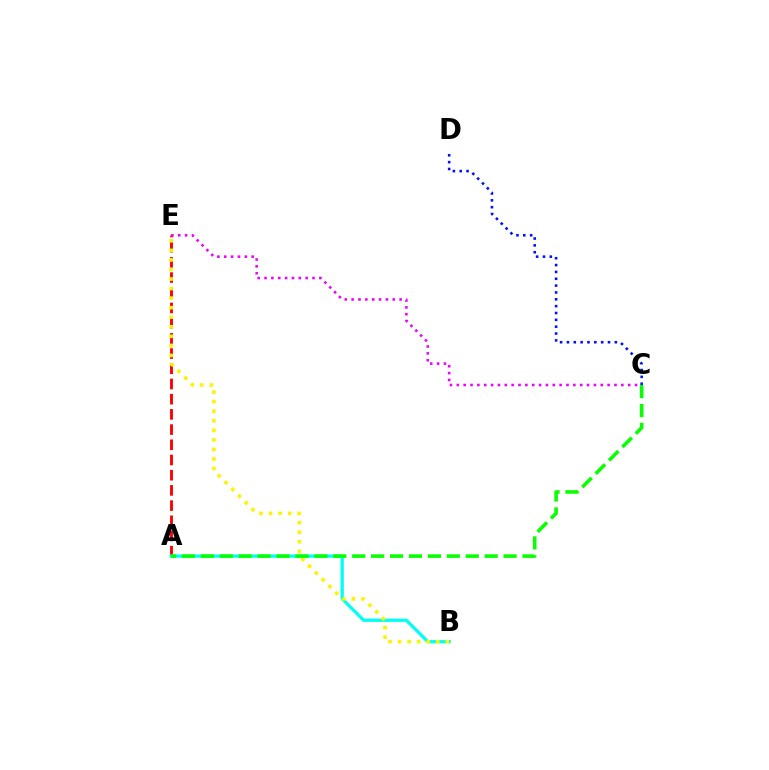{('A', 'E'): [{'color': '#ff0000', 'line_style': 'dashed', 'thickness': 2.06}], ('A', 'B'): [{'color': '#00fff6', 'line_style': 'solid', 'thickness': 2.32}], ('C', 'E'): [{'color': '#ee00ff', 'line_style': 'dotted', 'thickness': 1.86}], ('C', 'D'): [{'color': '#0010ff', 'line_style': 'dotted', 'thickness': 1.86}], ('B', 'E'): [{'color': '#fcf500', 'line_style': 'dotted', 'thickness': 2.6}], ('A', 'C'): [{'color': '#08ff00', 'line_style': 'dashed', 'thickness': 2.57}]}